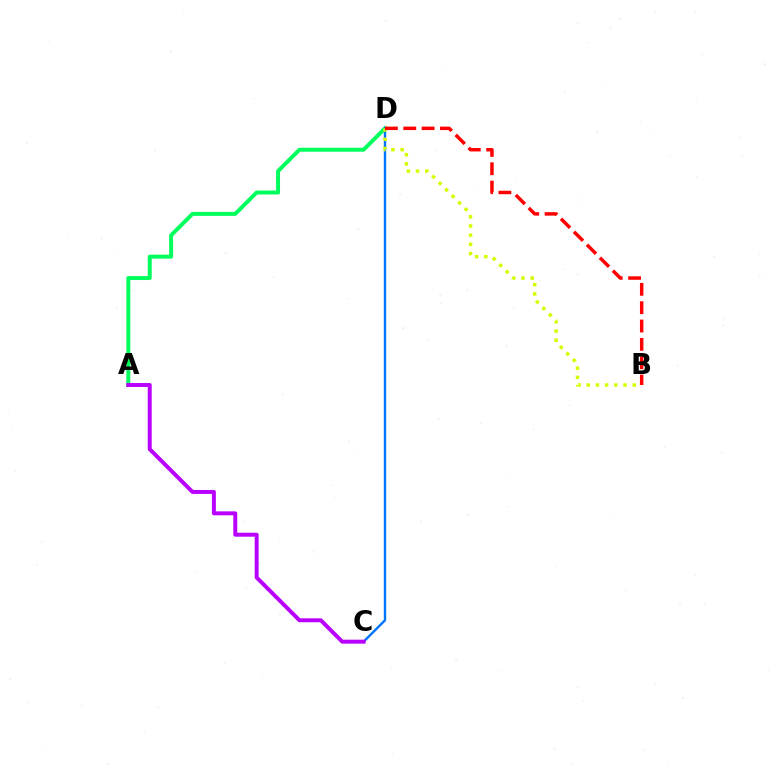{('A', 'D'): [{'color': '#00ff5c', 'line_style': 'solid', 'thickness': 2.85}], ('C', 'D'): [{'color': '#0074ff', 'line_style': 'solid', 'thickness': 1.72}], ('B', 'D'): [{'color': '#d1ff00', 'line_style': 'dotted', 'thickness': 2.5}, {'color': '#ff0000', 'line_style': 'dashed', 'thickness': 2.49}], ('A', 'C'): [{'color': '#b900ff', 'line_style': 'solid', 'thickness': 2.85}]}